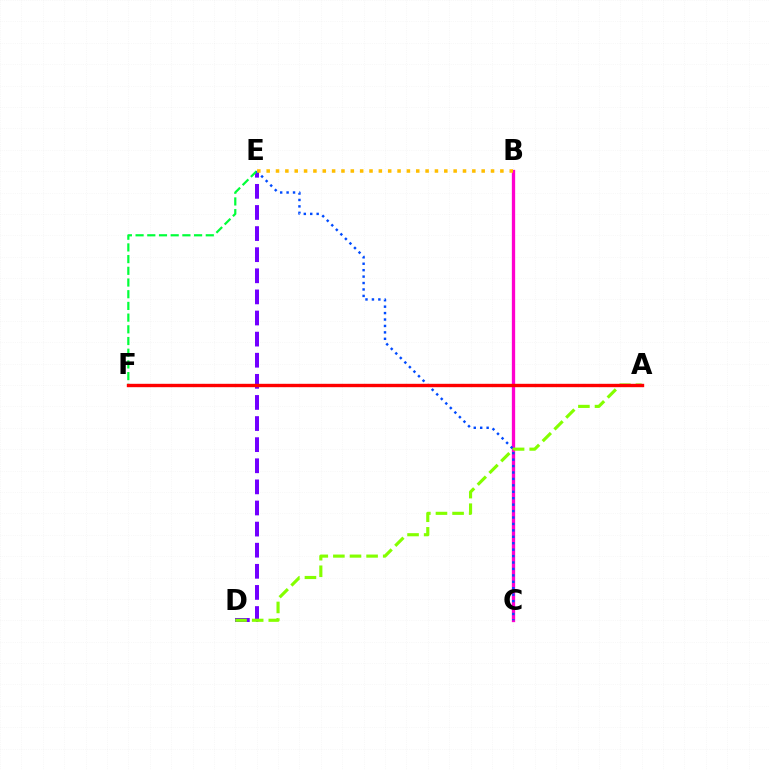{('D', 'E'): [{'color': '#7200ff', 'line_style': 'dashed', 'thickness': 2.87}], ('B', 'C'): [{'color': '#ff00cf', 'line_style': 'solid', 'thickness': 2.38}], ('A', 'F'): [{'color': '#00fff6', 'line_style': 'dotted', 'thickness': 2.2}, {'color': '#ff0000', 'line_style': 'solid', 'thickness': 2.43}], ('E', 'F'): [{'color': '#00ff39', 'line_style': 'dashed', 'thickness': 1.59}], ('A', 'D'): [{'color': '#84ff00', 'line_style': 'dashed', 'thickness': 2.26}], ('C', 'E'): [{'color': '#004bff', 'line_style': 'dotted', 'thickness': 1.75}], ('B', 'E'): [{'color': '#ffbd00', 'line_style': 'dotted', 'thickness': 2.54}]}